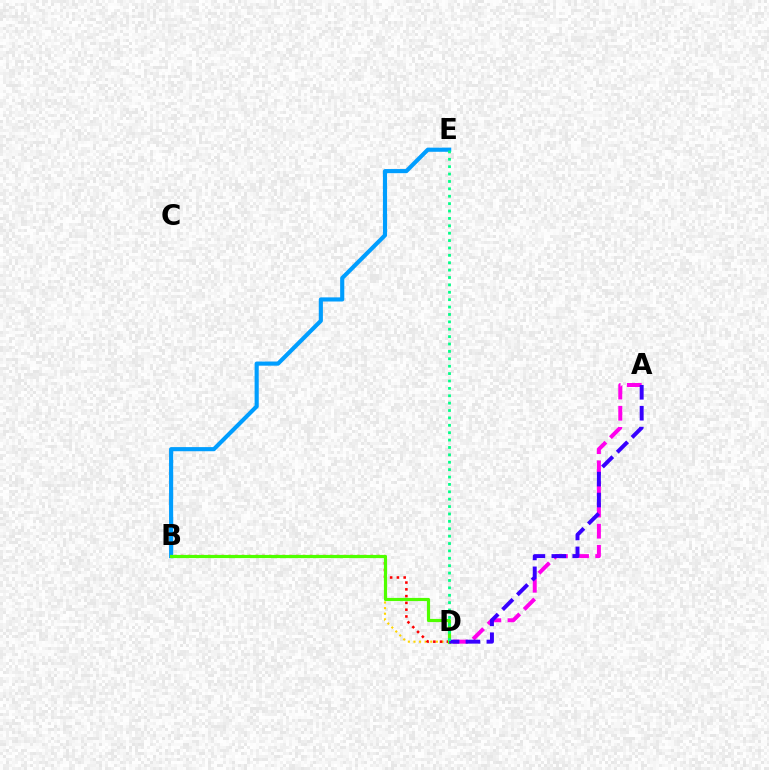{('B', 'D'): [{'color': '#ffd500', 'line_style': 'dotted', 'thickness': 1.52}, {'color': '#ff0000', 'line_style': 'dotted', 'thickness': 1.84}, {'color': '#4fff00', 'line_style': 'solid', 'thickness': 2.28}], ('B', 'E'): [{'color': '#009eff', 'line_style': 'solid', 'thickness': 2.97}], ('A', 'D'): [{'color': '#ff00ed', 'line_style': 'dashed', 'thickness': 2.87}, {'color': '#3700ff', 'line_style': 'dashed', 'thickness': 2.84}], ('D', 'E'): [{'color': '#00ff86', 'line_style': 'dotted', 'thickness': 2.01}]}